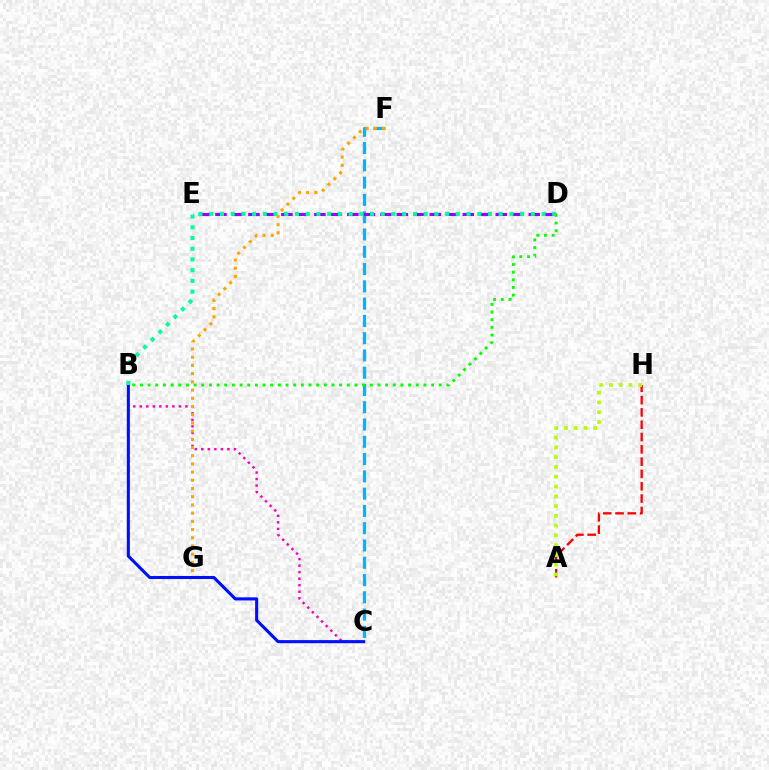{('C', 'F'): [{'color': '#00b5ff', 'line_style': 'dashed', 'thickness': 2.35}], ('B', 'C'): [{'color': '#ff00bd', 'line_style': 'dotted', 'thickness': 1.77}, {'color': '#0010ff', 'line_style': 'solid', 'thickness': 2.22}], ('D', 'E'): [{'color': '#9b00ff', 'line_style': 'dashed', 'thickness': 2.24}], ('F', 'G'): [{'color': '#ffa500', 'line_style': 'dotted', 'thickness': 2.23}], ('A', 'H'): [{'color': '#ff0000', 'line_style': 'dashed', 'thickness': 1.67}, {'color': '#b3ff00', 'line_style': 'dotted', 'thickness': 2.65}], ('B', 'D'): [{'color': '#00ff9d', 'line_style': 'dotted', 'thickness': 2.91}, {'color': '#08ff00', 'line_style': 'dotted', 'thickness': 2.08}]}